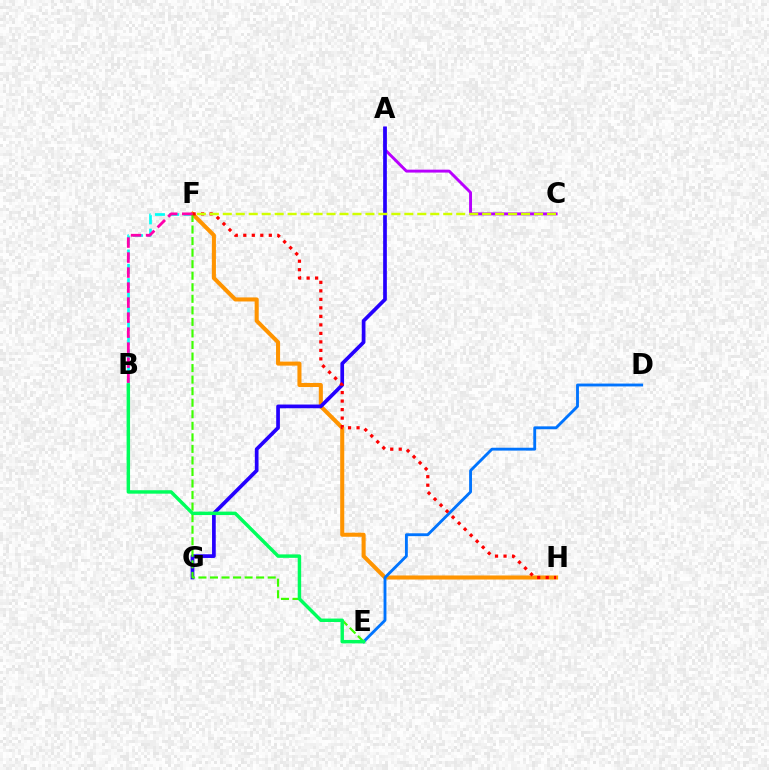{('B', 'F'): [{'color': '#00fff6', 'line_style': 'dashed', 'thickness': 1.94}, {'color': '#ff00ac', 'line_style': 'dashed', 'thickness': 2.04}], ('A', 'C'): [{'color': '#b900ff', 'line_style': 'solid', 'thickness': 2.1}], ('F', 'H'): [{'color': '#ff9400', 'line_style': 'solid', 'thickness': 2.92}, {'color': '#ff0000', 'line_style': 'dotted', 'thickness': 2.31}], ('A', 'G'): [{'color': '#2500ff', 'line_style': 'solid', 'thickness': 2.66}], ('E', 'F'): [{'color': '#3dff00', 'line_style': 'dashed', 'thickness': 1.57}], ('D', 'E'): [{'color': '#0074ff', 'line_style': 'solid', 'thickness': 2.06}], ('B', 'E'): [{'color': '#00ff5c', 'line_style': 'solid', 'thickness': 2.48}], ('C', 'F'): [{'color': '#d1ff00', 'line_style': 'dashed', 'thickness': 1.76}]}